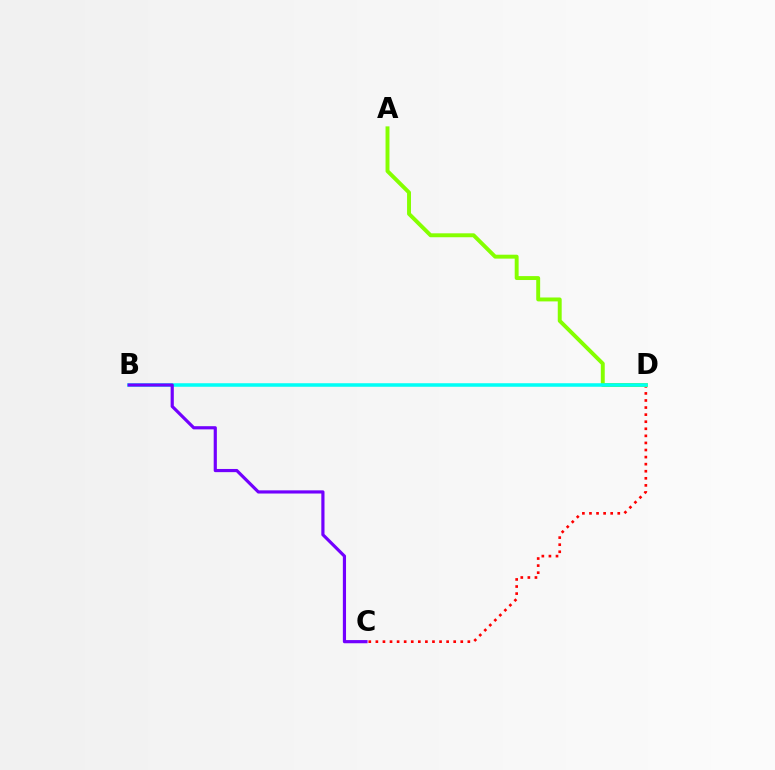{('C', 'D'): [{'color': '#ff0000', 'line_style': 'dotted', 'thickness': 1.92}], ('A', 'D'): [{'color': '#84ff00', 'line_style': 'solid', 'thickness': 2.82}], ('B', 'D'): [{'color': '#00fff6', 'line_style': 'solid', 'thickness': 2.54}], ('B', 'C'): [{'color': '#7200ff', 'line_style': 'solid', 'thickness': 2.29}]}